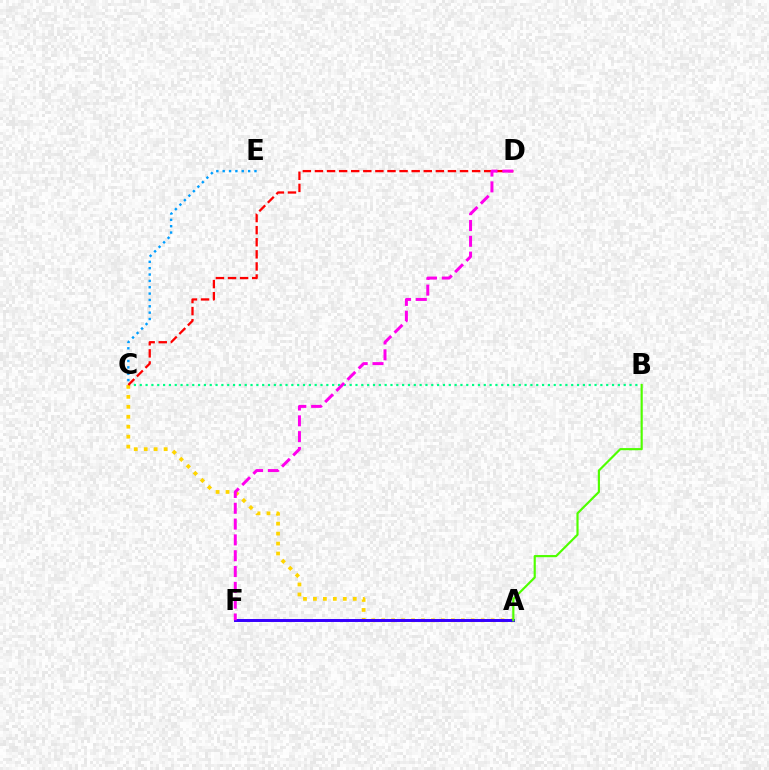{('B', 'C'): [{'color': '#00ff86', 'line_style': 'dotted', 'thickness': 1.58}], ('A', 'C'): [{'color': '#ffd500', 'line_style': 'dotted', 'thickness': 2.71}], ('C', 'E'): [{'color': '#009eff', 'line_style': 'dotted', 'thickness': 1.73}], ('A', 'F'): [{'color': '#3700ff', 'line_style': 'solid', 'thickness': 2.13}], ('A', 'B'): [{'color': '#4fff00', 'line_style': 'solid', 'thickness': 1.56}], ('C', 'D'): [{'color': '#ff0000', 'line_style': 'dashed', 'thickness': 1.64}], ('D', 'F'): [{'color': '#ff00ed', 'line_style': 'dashed', 'thickness': 2.15}]}